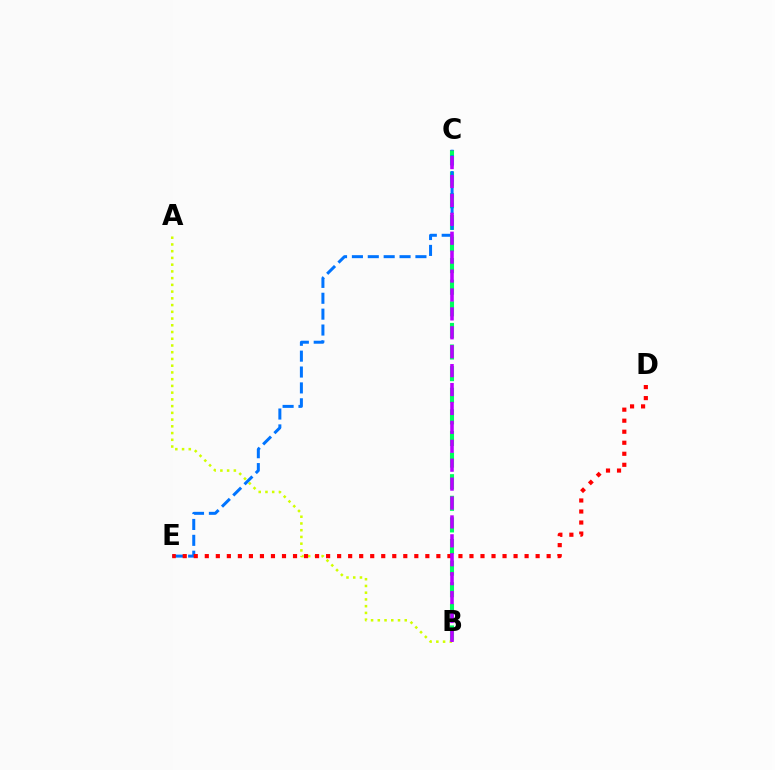{('A', 'B'): [{'color': '#d1ff00', 'line_style': 'dotted', 'thickness': 1.83}], ('B', 'C'): [{'color': '#00ff5c', 'line_style': 'dashed', 'thickness': 2.94}, {'color': '#b900ff', 'line_style': 'dashed', 'thickness': 2.57}], ('C', 'E'): [{'color': '#0074ff', 'line_style': 'dashed', 'thickness': 2.16}], ('D', 'E'): [{'color': '#ff0000', 'line_style': 'dotted', 'thickness': 3.0}]}